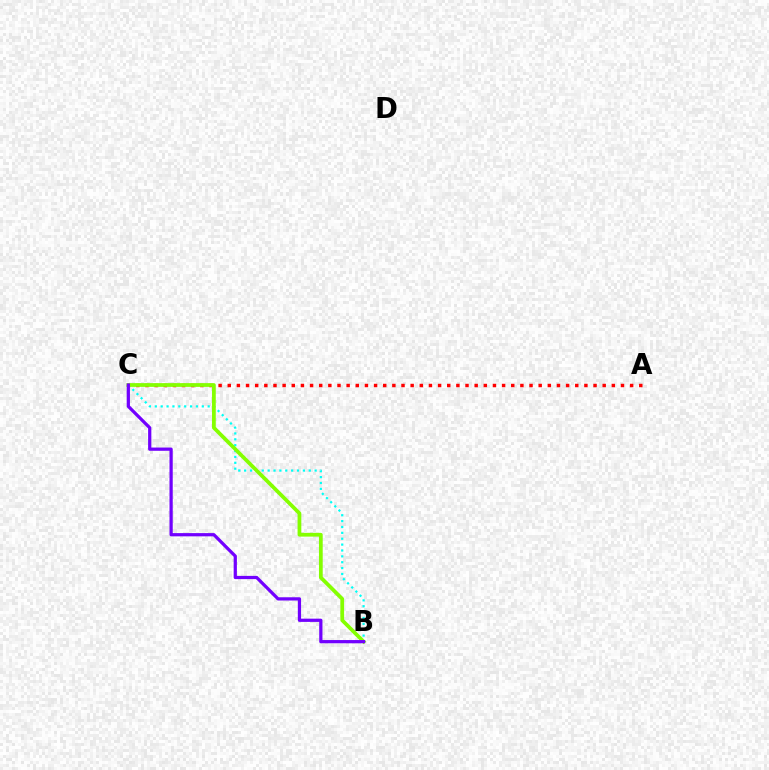{('A', 'C'): [{'color': '#ff0000', 'line_style': 'dotted', 'thickness': 2.48}], ('B', 'C'): [{'color': '#00fff6', 'line_style': 'dotted', 'thickness': 1.6}, {'color': '#84ff00', 'line_style': 'solid', 'thickness': 2.7}, {'color': '#7200ff', 'line_style': 'solid', 'thickness': 2.33}]}